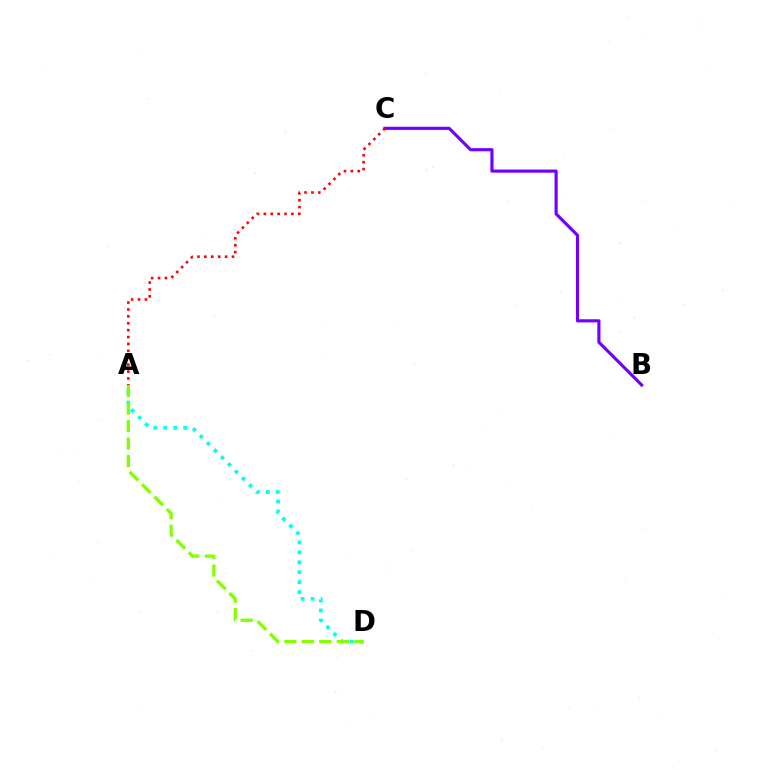{('B', 'C'): [{'color': '#7200ff', 'line_style': 'solid', 'thickness': 2.26}], ('A', 'D'): [{'color': '#00fff6', 'line_style': 'dotted', 'thickness': 2.7}, {'color': '#84ff00', 'line_style': 'dashed', 'thickness': 2.38}], ('A', 'C'): [{'color': '#ff0000', 'line_style': 'dotted', 'thickness': 1.87}]}